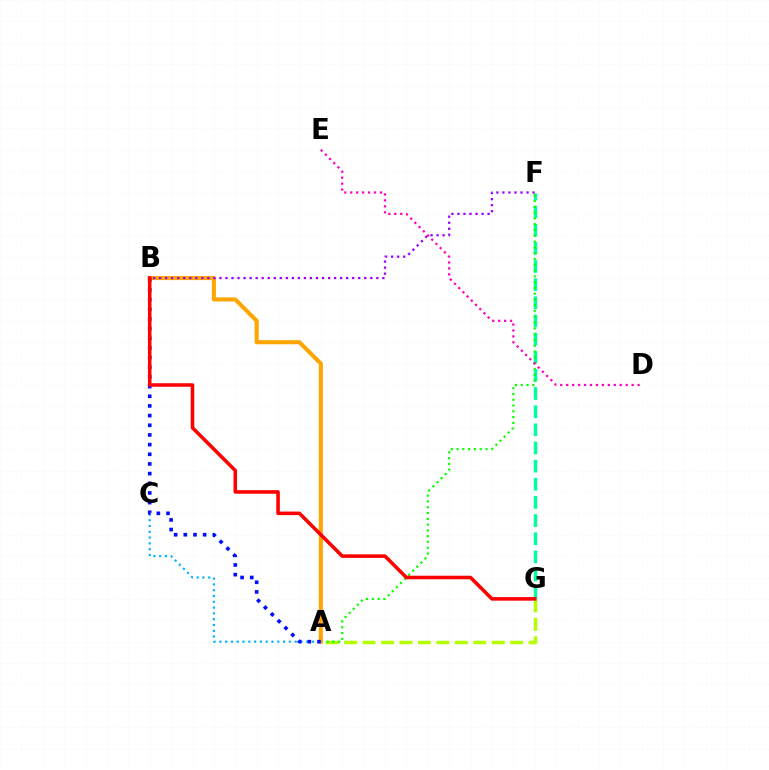{('A', 'C'): [{'color': '#00b5ff', 'line_style': 'dotted', 'thickness': 1.57}], ('A', 'G'): [{'color': '#b3ff00', 'line_style': 'dashed', 'thickness': 2.51}], ('F', 'G'): [{'color': '#00ff9d', 'line_style': 'dashed', 'thickness': 2.47}], ('A', 'F'): [{'color': '#08ff00', 'line_style': 'dotted', 'thickness': 1.57}], ('A', 'B'): [{'color': '#ffa500', 'line_style': 'solid', 'thickness': 2.93}, {'color': '#0010ff', 'line_style': 'dotted', 'thickness': 2.63}], ('B', 'F'): [{'color': '#9b00ff', 'line_style': 'dotted', 'thickness': 1.64}], ('D', 'E'): [{'color': '#ff00bd', 'line_style': 'dotted', 'thickness': 1.62}], ('B', 'G'): [{'color': '#ff0000', 'line_style': 'solid', 'thickness': 2.56}]}